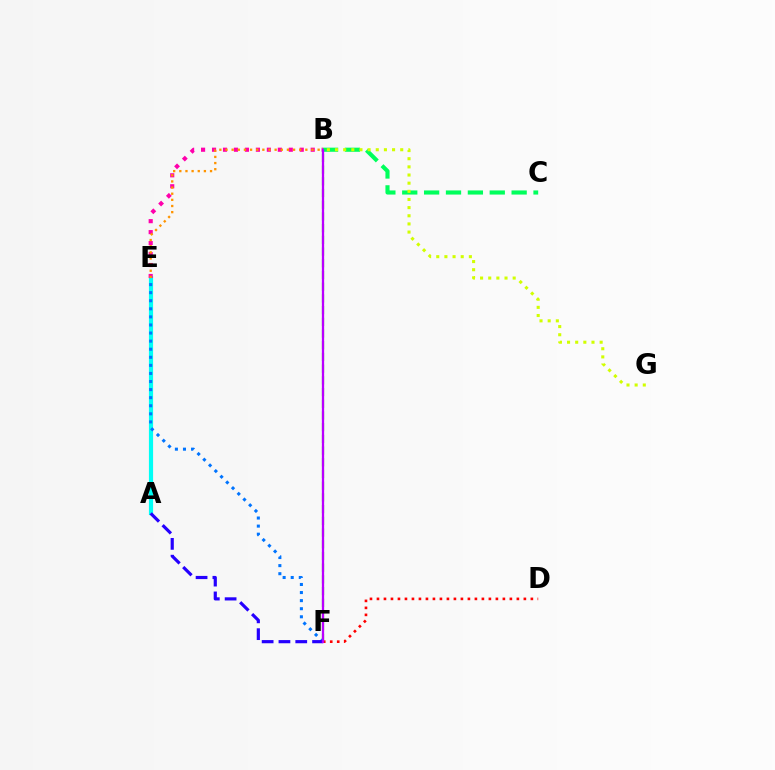{('D', 'F'): [{'color': '#ff0000', 'line_style': 'dotted', 'thickness': 1.9}], ('A', 'E'): [{'color': '#00fff6', 'line_style': 'solid', 'thickness': 3.0}], ('B', 'F'): [{'color': '#3dff00', 'line_style': 'dashed', 'thickness': 1.59}, {'color': '#b900ff', 'line_style': 'solid', 'thickness': 1.64}], ('B', 'C'): [{'color': '#00ff5c', 'line_style': 'dashed', 'thickness': 2.97}], ('E', 'F'): [{'color': '#0074ff', 'line_style': 'dotted', 'thickness': 2.19}], ('A', 'F'): [{'color': '#2500ff', 'line_style': 'dashed', 'thickness': 2.28}], ('B', 'E'): [{'color': '#ff00ac', 'line_style': 'dotted', 'thickness': 2.98}, {'color': '#ff9400', 'line_style': 'dotted', 'thickness': 1.67}], ('B', 'G'): [{'color': '#d1ff00', 'line_style': 'dotted', 'thickness': 2.21}]}